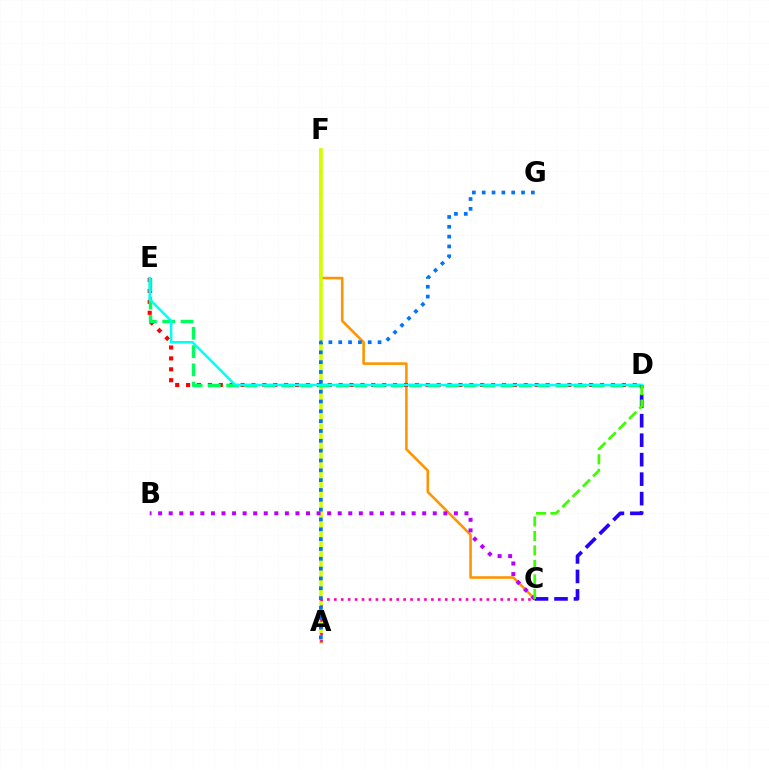{('C', 'F'): [{'color': '#ff9400', 'line_style': 'solid', 'thickness': 1.86}], ('A', 'F'): [{'color': '#d1ff00', 'line_style': 'solid', 'thickness': 2.57}], ('D', 'E'): [{'color': '#ff0000', 'line_style': 'dotted', 'thickness': 2.96}, {'color': '#00ff5c', 'line_style': 'dashed', 'thickness': 2.48}, {'color': '#00fff6', 'line_style': 'solid', 'thickness': 1.82}], ('B', 'C'): [{'color': '#b900ff', 'line_style': 'dotted', 'thickness': 2.87}], ('A', 'C'): [{'color': '#ff00ac', 'line_style': 'dotted', 'thickness': 1.88}], ('C', 'D'): [{'color': '#2500ff', 'line_style': 'dashed', 'thickness': 2.65}, {'color': '#3dff00', 'line_style': 'dashed', 'thickness': 1.97}], ('A', 'G'): [{'color': '#0074ff', 'line_style': 'dotted', 'thickness': 2.67}]}